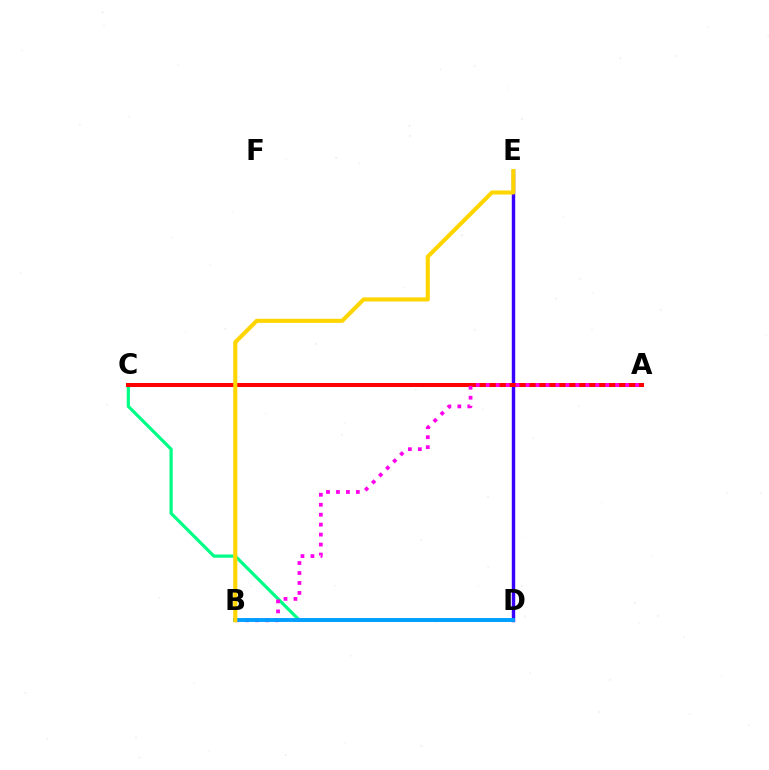{('A', 'C'): [{'color': '#4fff00', 'line_style': 'dashed', 'thickness': 2.6}, {'color': '#ff0000', 'line_style': 'solid', 'thickness': 2.89}], ('C', 'D'): [{'color': '#00ff86', 'line_style': 'solid', 'thickness': 2.31}], ('D', 'E'): [{'color': '#3700ff', 'line_style': 'solid', 'thickness': 2.45}], ('A', 'B'): [{'color': '#ff00ed', 'line_style': 'dotted', 'thickness': 2.71}], ('B', 'D'): [{'color': '#009eff', 'line_style': 'solid', 'thickness': 2.8}], ('B', 'E'): [{'color': '#ffd500', 'line_style': 'solid', 'thickness': 2.94}]}